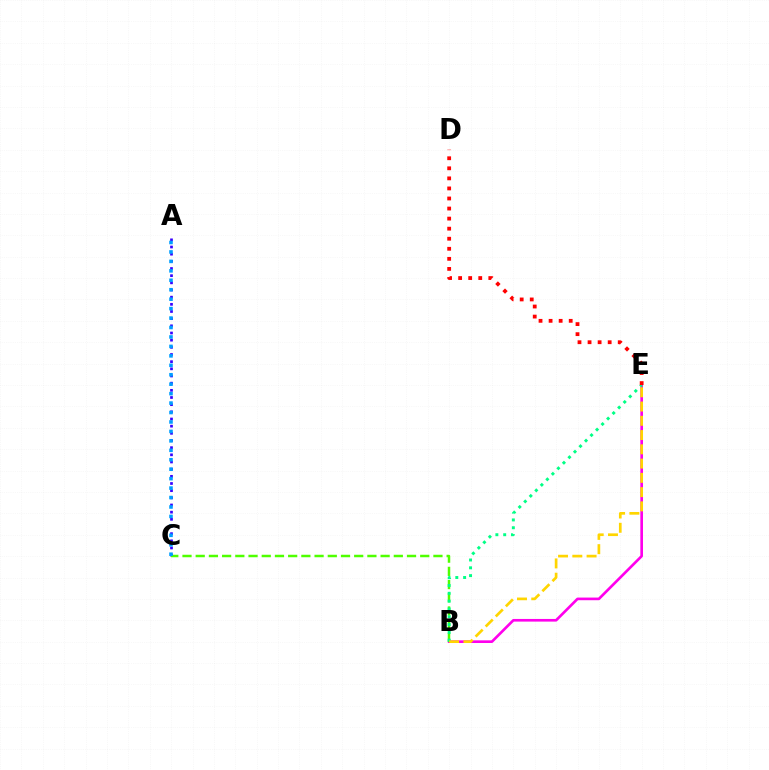{('A', 'C'): [{'color': '#3700ff', 'line_style': 'dotted', 'thickness': 1.95}, {'color': '#009eff', 'line_style': 'dotted', 'thickness': 2.57}], ('B', 'E'): [{'color': '#ff00ed', 'line_style': 'solid', 'thickness': 1.91}, {'color': '#00ff86', 'line_style': 'dotted', 'thickness': 2.12}, {'color': '#ffd500', 'line_style': 'dashed', 'thickness': 1.94}], ('B', 'C'): [{'color': '#4fff00', 'line_style': 'dashed', 'thickness': 1.79}], ('D', 'E'): [{'color': '#ff0000', 'line_style': 'dotted', 'thickness': 2.73}]}